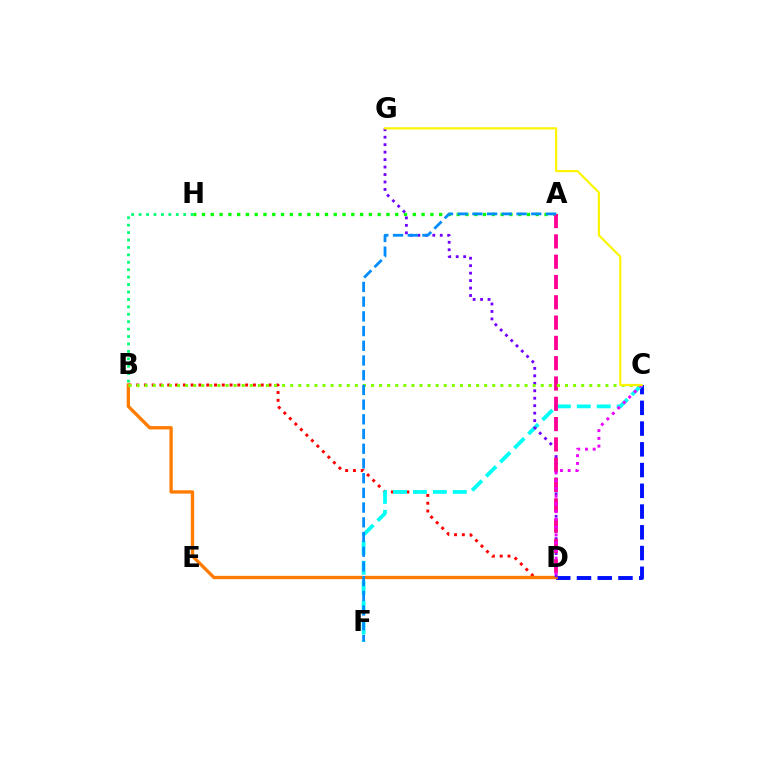{('B', 'H'): [{'color': '#00ff74', 'line_style': 'dotted', 'thickness': 2.02}], ('C', 'D'): [{'color': '#0010ff', 'line_style': 'dashed', 'thickness': 2.82}, {'color': '#ee00ff', 'line_style': 'dotted', 'thickness': 2.1}], ('A', 'H'): [{'color': '#08ff00', 'line_style': 'dotted', 'thickness': 2.39}], ('B', 'D'): [{'color': '#ff0000', 'line_style': 'dotted', 'thickness': 2.12}, {'color': '#ff7c00', 'line_style': 'solid', 'thickness': 2.39}], ('C', 'F'): [{'color': '#00fff6', 'line_style': 'dashed', 'thickness': 2.71}], ('D', 'G'): [{'color': '#7200ff', 'line_style': 'dotted', 'thickness': 2.03}], ('A', 'D'): [{'color': '#ff0094', 'line_style': 'dashed', 'thickness': 2.76}], ('B', 'C'): [{'color': '#84ff00', 'line_style': 'dotted', 'thickness': 2.2}], ('A', 'F'): [{'color': '#008cff', 'line_style': 'dashed', 'thickness': 2.0}], ('C', 'G'): [{'color': '#fcf500', 'line_style': 'solid', 'thickness': 1.58}]}